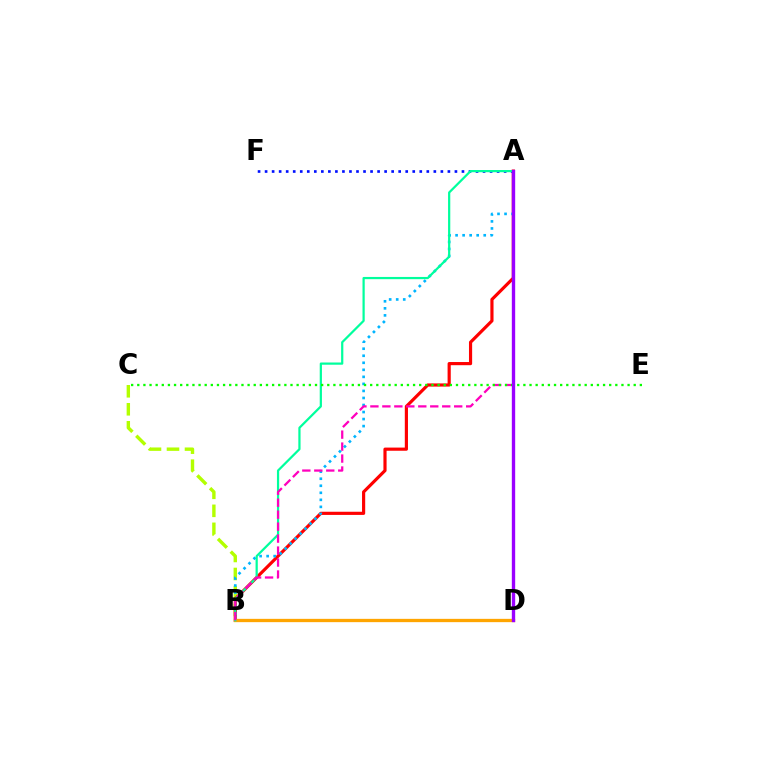{('B', 'C'): [{'color': '#b3ff00', 'line_style': 'dashed', 'thickness': 2.45}], ('A', 'B'): [{'color': '#ff0000', 'line_style': 'solid', 'thickness': 2.28}, {'color': '#00b5ff', 'line_style': 'dotted', 'thickness': 1.91}, {'color': '#00ff9d', 'line_style': 'solid', 'thickness': 1.6}, {'color': '#ff00bd', 'line_style': 'dashed', 'thickness': 1.63}], ('A', 'F'): [{'color': '#0010ff', 'line_style': 'dotted', 'thickness': 1.91}], ('B', 'D'): [{'color': '#ffa500', 'line_style': 'solid', 'thickness': 2.38}], ('C', 'E'): [{'color': '#08ff00', 'line_style': 'dotted', 'thickness': 1.67}], ('A', 'D'): [{'color': '#9b00ff', 'line_style': 'solid', 'thickness': 2.41}]}